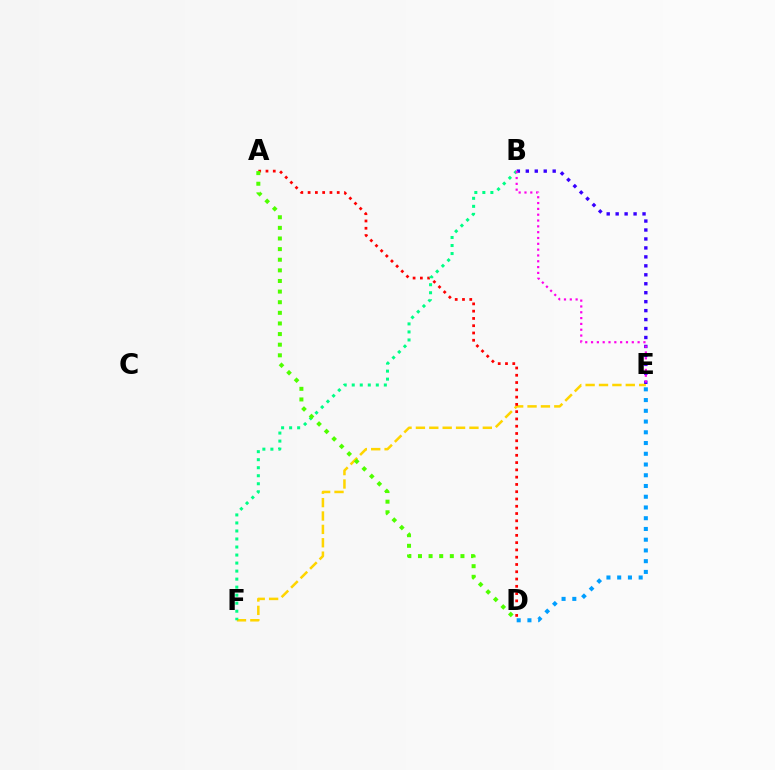{('D', 'E'): [{'color': '#009eff', 'line_style': 'dotted', 'thickness': 2.92}], ('E', 'F'): [{'color': '#ffd500', 'line_style': 'dashed', 'thickness': 1.82}], ('A', 'D'): [{'color': '#ff0000', 'line_style': 'dotted', 'thickness': 1.98}, {'color': '#4fff00', 'line_style': 'dotted', 'thickness': 2.89}], ('B', 'E'): [{'color': '#3700ff', 'line_style': 'dotted', 'thickness': 2.43}, {'color': '#ff00ed', 'line_style': 'dotted', 'thickness': 1.58}], ('B', 'F'): [{'color': '#00ff86', 'line_style': 'dotted', 'thickness': 2.18}]}